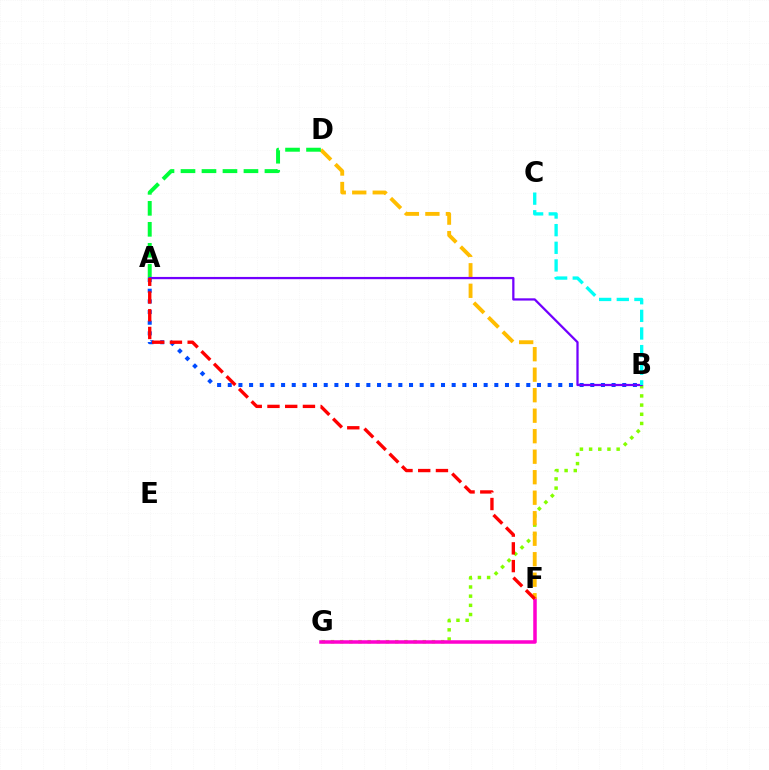{('A', 'B'): [{'color': '#004bff', 'line_style': 'dotted', 'thickness': 2.9}, {'color': '#7200ff', 'line_style': 'solid', 'thickness': 1.62}], ('B', 'G'): [{'color': '#84ff00', 'line_style': 'dotted', 'thickness': 2.49}], ('F', 'G'): [{'color': '#ff00cf', 'line_style': 'solid', 'thickness': 2.54}], ('D', 'F'): [{'color': '#ffbd00', 'line_style': 'dashed', 'thickness': 2.79}], ('A', 'D'): [{'color': '#00ff39', 'line_style': 'dashed', 'thickness': 2.85}], ('A', 'F'): [{'color': '#ff0000', 'line_style': 'dashed', 'thickness': 2.41}], ('B', 'C'): [{'color': '#00fff6', 'line_style': 'dashed', 'thickness': 2.4}]}